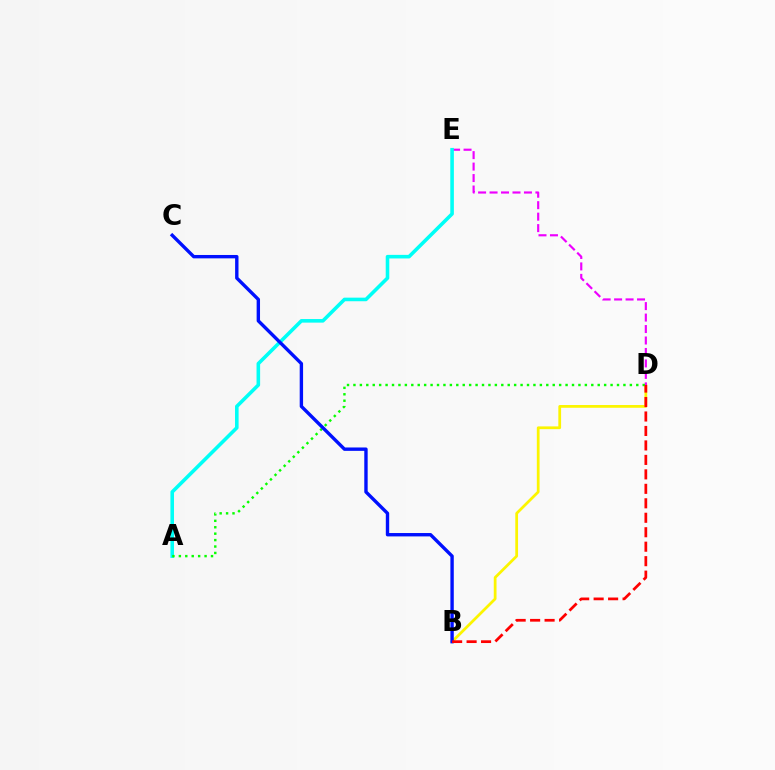{('B', 'D'): [{'color': '#fcf500', 'line_style': 'solid', 'thickness': 1.98}, {'color': '#ff0000', 'line_style': 'dashed', 'thickness': 1.97}], ('D', 'E'): [{'color': '#ee00ff', 'line_style': 'dashed', 'thickness': 1.56}], ('A', 'E'): [{'color': '#00fff6', 'line_style': 'solid', 'thickness': 2.58}], ('A', 'D'): [{'color': '#08ff00', 'line_style': 'dotted', 'thickness': 1.75}], ('B', 'C'): [{'color': '#0010ff', 'line_style': 'solid', 'thickness': 2.43}]}